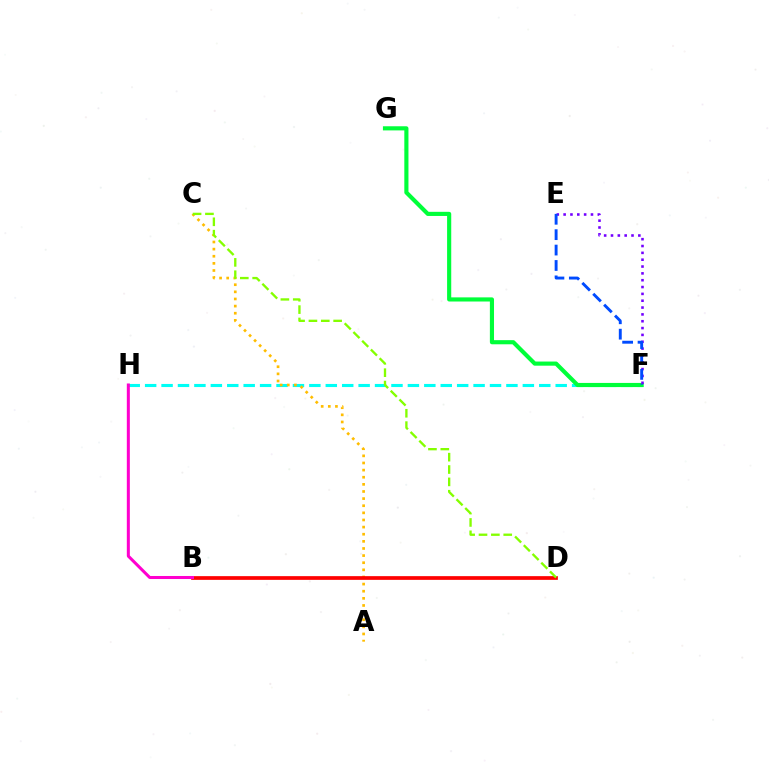{('F', 'H'): [{'color': '#00fff6', 'line_style': 'dashed', 'thickness': 2.23}], ('A', 'C'): [{'color': '#ffbd00', 'line_style': 'dotted', 'thickness': 1.94}], ('F', 'G'): [{'color': '#00ff39', 'line_style': 'solid', 'thickness': 2.98}], ('B', 'D'): [{'color': '#ff0000', 'line_style': 'solid', 'thickness': 2.67}], ('B', 'H'): [{'color': '#ff00cf', 'line_style': 'solid', 'thickness': 2.18}], ('E', 'F'): [{'color': '#7200ff', 'line_style': 'dotted', 'thickness': 1.86}, {'color': '#004bff', 'line_style': 'dashed', 'thickness': 2.09}], ('C', 'D'): [{'color': '#84ff00', 'line_style': 'dashed', 'thickness': 1.68}]}